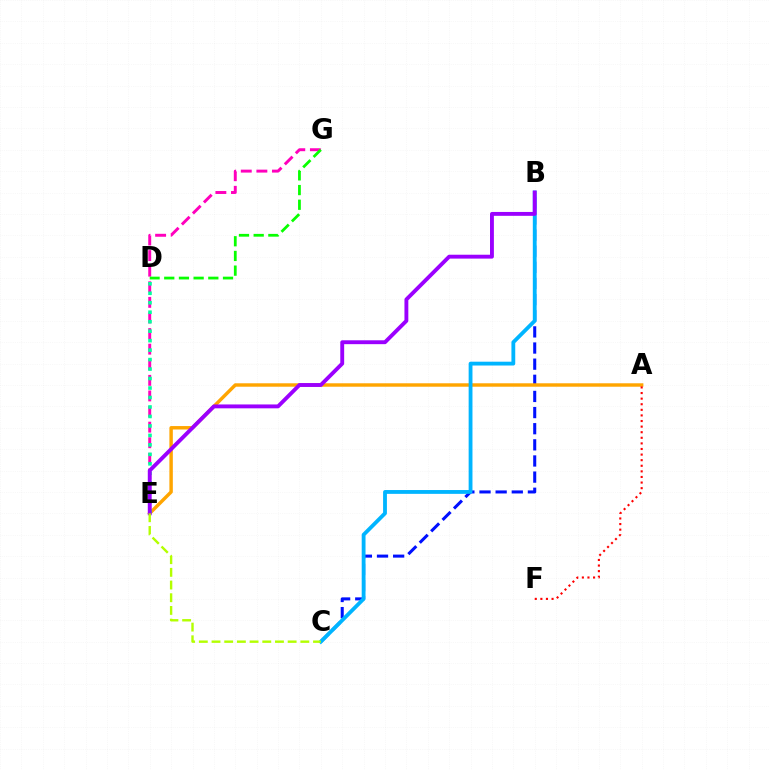{('E', 'G'): [{'color': '#ff00bd', 'line_style': 'dashed', 'thickness': 2.12}], ('B', 'C'): [{'color': '#0010ff', 'line_style': 'dashed', 'thickness': 2.19}, {'color': '#00b5ff', 'line_style': 'solid', 'thickness': 2.75}], ('A', 'E'): [{'color': '#ffa500', 'line_style': 'solid', 'thickness': 2.47}], ('A', 'F'): [{'color': '#ff0000', 'line_style': 'dotted', 'thickness': 1.52}], ('D', 'E'): [{'color': '#00ff9d', 'line_style': 'dotted', 'thickness': 2.57}], ('B', 'E'): [{'color': '#9b00ff', 'line_style': 'solid', 'thickness': 2.79}], ('C', 'E'): [{'color': '#b3ff00', 'line_style': 'dashed', 'thickness': 1.72}], ('D', 'G'): [{'color': '#08ff00', 'line_style': 'dashed', 'thickness': 2.0}]}